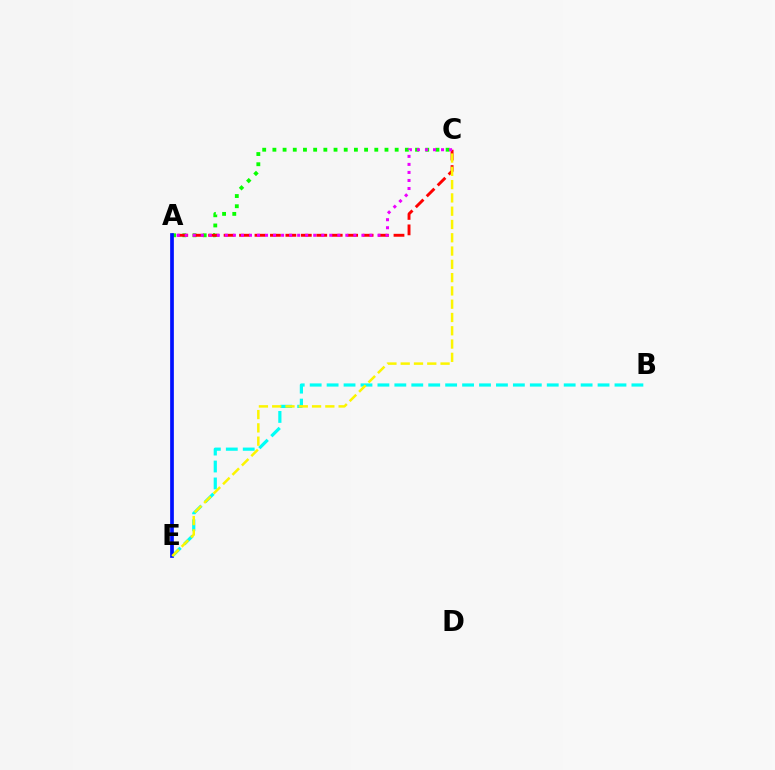{('B', 'E'): [{'color': '#00fff6', 'line_style': 'dashed', 'thickness': 2.3}], ('A', 'C'): [{'color': '#08ff00', 'line_style': 'dotted', 'thickness': 2.77}, {'color': '#ff0000', 'line_style': 'dashed', 'thickness': 2.1}, {'color': '#ee00ff', 'line_style': 'dotted', 'thickness': 2.18}], ('A', 'E'): [{'color': '#0010ff', 'line_style': 'solid', 'thickness': 2.67}], ('C', 'E'): [{'color': '#fcf500', 'line_style': 'dashed', 'thickness': 1.8}]}